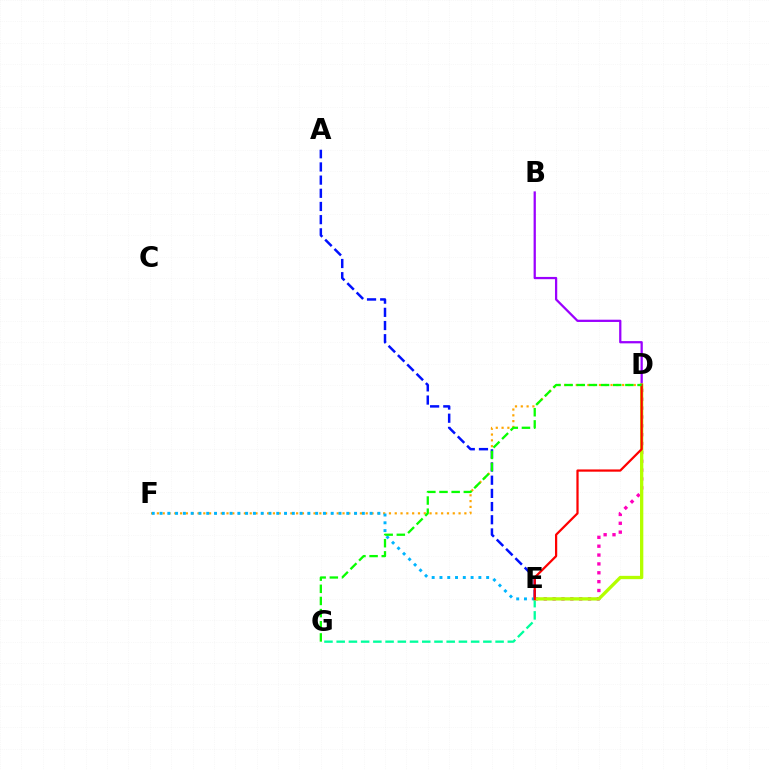{('E', 'G'): [{'color': '#00ff9d', 'line_style': 'dashed', 'thickness': 1.66}], ('B', 'D'): [{'color': '#9b00ff', 'line_style': 'solid', 'thickness': 1.63}], ('D', 'F'): [{'color': '#ffa500', 'line_style': 'dotted', 'thickness': 1.58}], ('D', 'E'): [{'color': '#ff00bd', 'line_style': 'dotted', 'thickness': 2.41}, {'color': '#b3ff00', 'line_style': 'solid', 'thickness': 2.38}, {'color': '#ff0000', 'line_style': 'solid', 'thickness': 1.61}], ('A', 'E'): [{'color': '#0010ff', 'line_style': 'dashed', 'thickness': 1.79}], ('E', 'F'): [{'color': '#00b5ff', 'line_style': 'dotted', 'thickness': 2.11}], ('D', 'G'): [{'color': '#08ff00', 'line_style': 'dashed', 'thickness': 1.65}]}